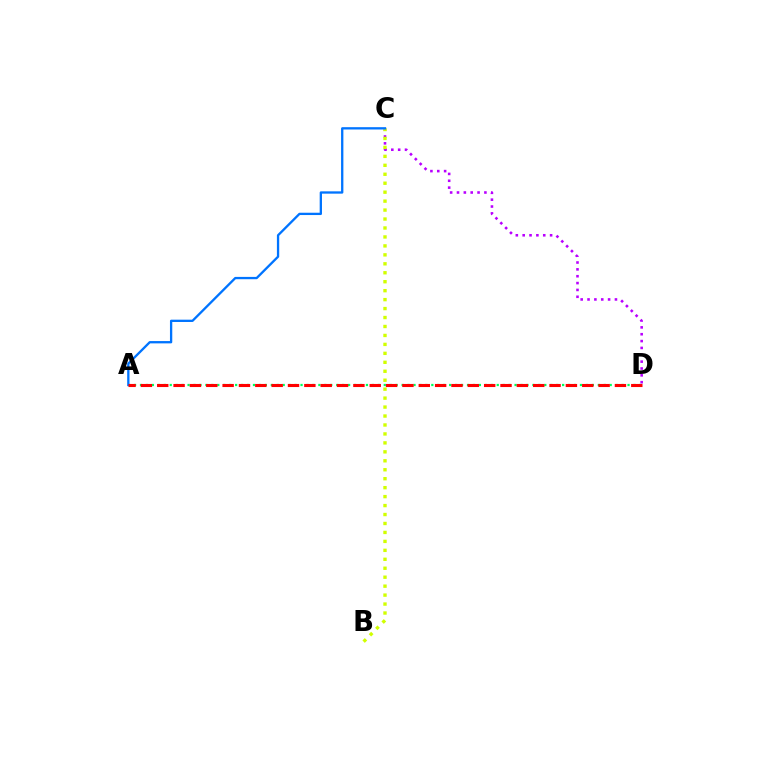{('C', 'D'): [{'color': '#b900ff', 'line_style': 'dotted', 'thickness': 1.86}], ('B', 'C'): [{'color': '#d1ff00', 'line_style': 'dotted', 'thickness': 2.43}], ('A', 'D'): [{'color': '#00ff5c', 'line_style': 'dotted', 'thickness': 1.62}, {'color': '#ff0000', 'line_style': 'dashed', 'thickness': 2.22}], ('A', 'C'): [{'color': '#0074ff', 'line_style': 'solid', 'thickness': 1.66}]}